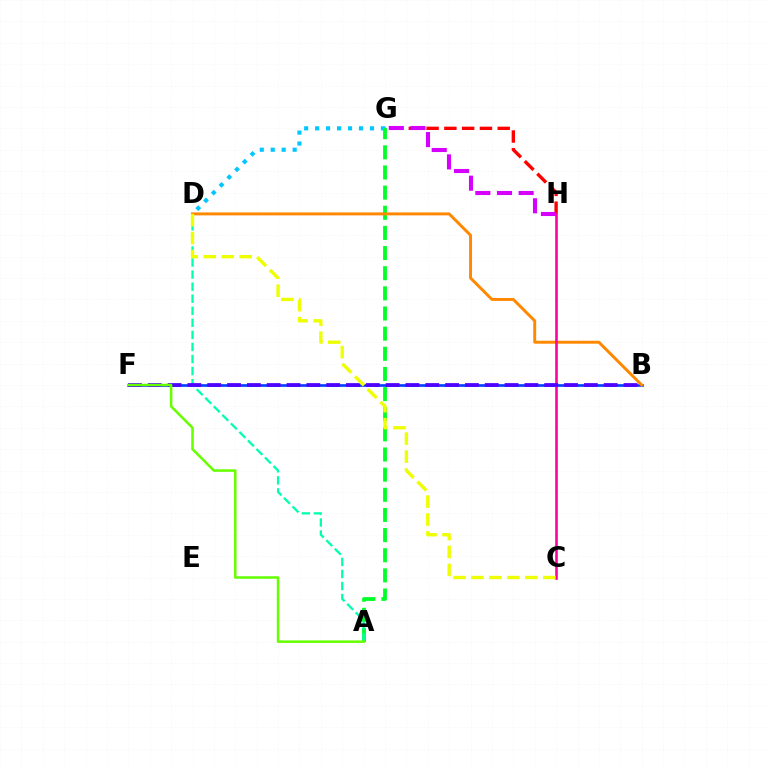{('D', 'G'): [{'color': '#00c7ff', 'line_style': 'dotted', 'thickness': 2.98}], ('B', 'F'): [{'color': '#003fff', 'line_style': 'solid', 'thickness': 1.91}, {'color': '#4f00ff', 'line_style': 'dashed', 'thickness': 2.69}], ('G', 'H'): [{'color': '#ff0000', 'line_style': 'dashed', 'thickness': 2.42}, {'color': '#d600ff', 'line_style': 'dashed', 'thickness': 2.94}], ('A', 'G'): [{'color': '#00ff27', 'line_style': 'dashed', 'thickness': 2.74}], ('A', 'D'): [{'color': '#00ffaf', 'line_style': 'dashed', 'thickness': 1.64}], ('B', 'D'): [{'color': '#ff8800', 'line_style': 'solid', 'thickness': 2.11}], ('C', 'H'): [{'color': '#ff00a0', 'line_style': 'solid', 'thickness': 1.87}], ('C', 'D'): [{'color': '#eeff00', 'line_style': 'dashed', 'thickness': 2.44}], ('A', 'F'): [{'color': '#66ff00', 'line_style': 'solid', 'thickness': 1.82}]}